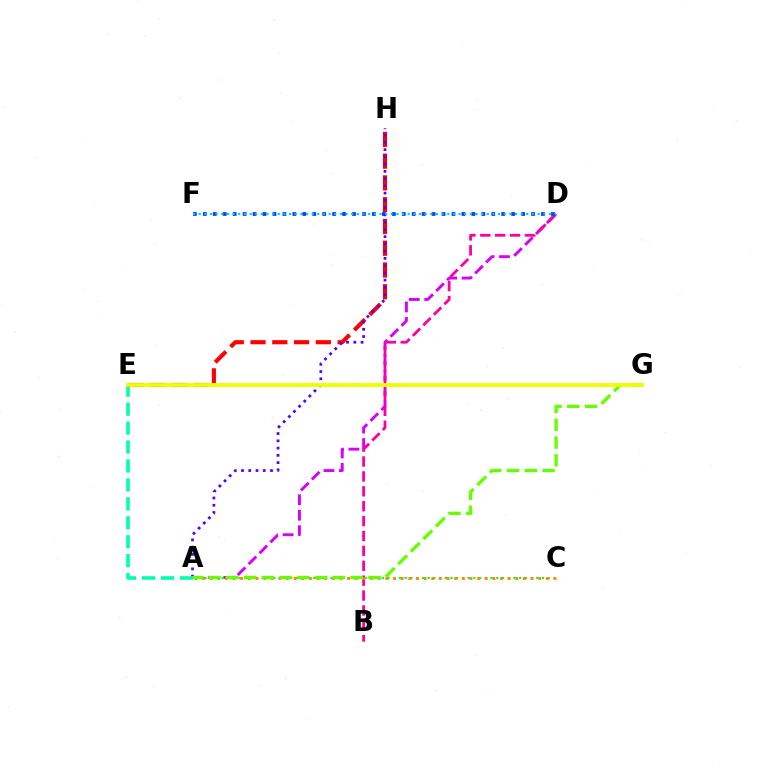{('A', 'D'): [{'color': '#d600ff', 'line_style': 'dashed', 'thickness': 2.09}], ('B', 'D'): [{'color': '#ff00a0', 'line_style': 'dashed', 'thickness': 2.02}], ('E', 'H'): [{'color': '#ff0000', 'line_style': 'dashed', 'thickness': 2.96}], ('A', 'C'): [{'color': '#00ff27', 'line_style': 'dotted', 'thickness': 1.55}, {'color': '#ff8800', 'line_style': 'dotted', 'thickness': 2.08}], ('D', 'F'): [{'color': '#003fff', 'line_style': 'dotted', 'thickness': 2.7}, {'color': '#00c7ff', 'line_style': 'dotted', 'thickness': 1.53}], ('A', 'H'): [{'color': '#4f00ff', 'line_style': 'dotted', 'thickness': 1.97}], ('A', 'G'): [{'color': '#66ff00', 'line_style': 'dashed', 'thickness': 2.41}], ('A', 'E'): [{'color': '#00ffaf', 'line_style': 'dashed', 'thickness': 2.57}], ('E', 'G'): [{'color': '#eeff00', 'line_style': 'solid', 'thickness': 2.75}]}